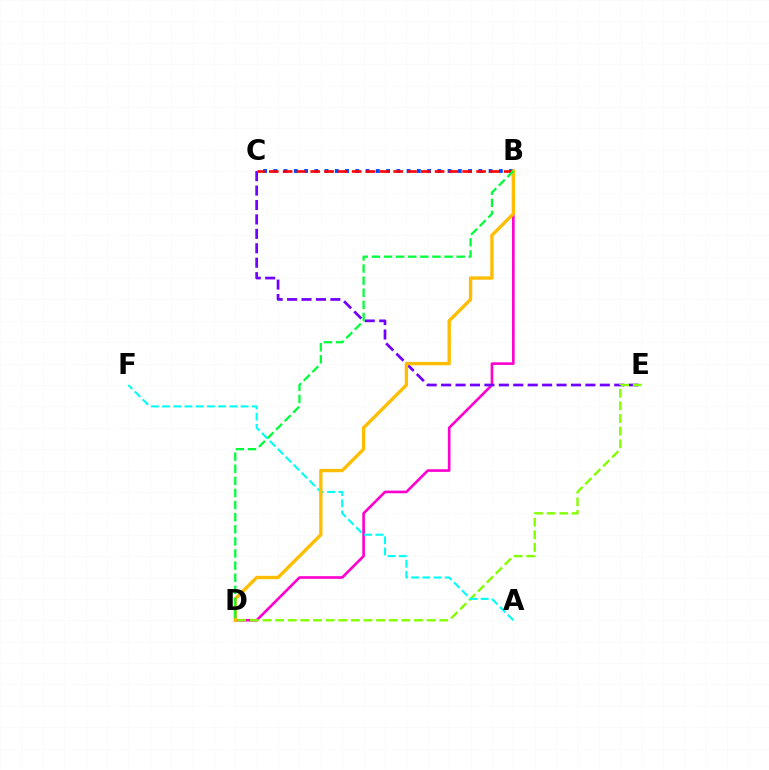{('B', 'C'): [{'color': '#004bff', 'line_style': 'dotted', 'thickness': 2.78}, {'color': '#ff0000', 'line_style': 'dashed', 'thickness': 1.88}], ('B', 'D'): [{'color': '#ff00cf', 'line_style': 'solid', 'thickness': 1.9}, {'color': '#ffbd00', 'line_style': 'solid', 'thickness': 2.41}, {'color': '#00ff39', 'line_style': 'dashed', 'thickness': 1.64}], ('C', 'E'): [{'color': '#7200ff', 'line_style': 'dashed', 'thickness': 1.96}], ('D', 'E'): [{'color': '#84ff00', 'line_style': 'dashed', 'thickness': 1.72}], ('A', 'F'): [{'color': '#00fff6', 'line_style': 'dashed', 'thickness': 1.52}]}